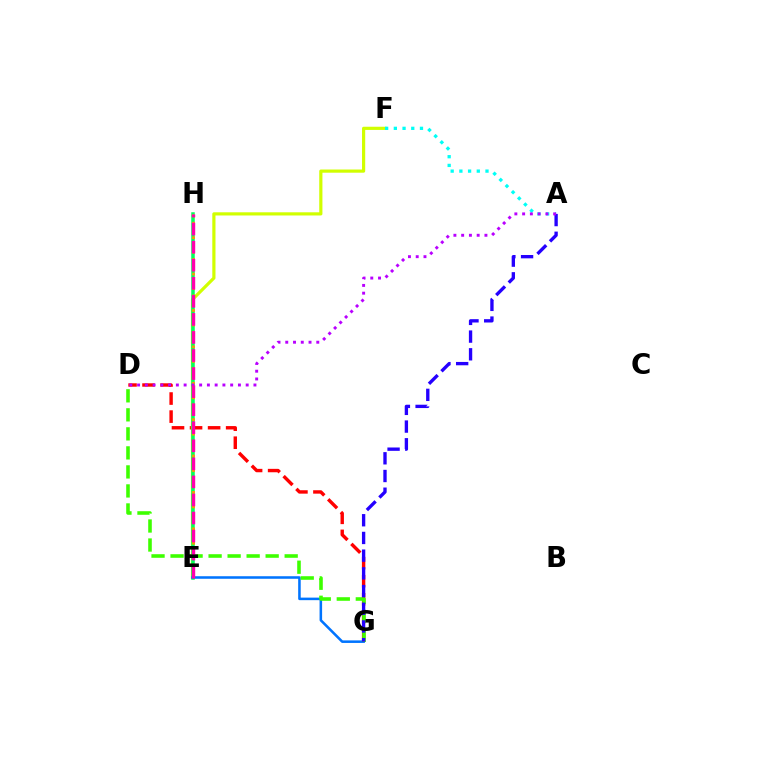{('D', 'G'): [{'color': '#ff0000', 'line_style': 'dashed', 'thickness': 2.45}, {'color': '#3dff00', 'line_style': 'dashed', 'thickness': 2.58}], ('E', 'F'): [{'color': '#d1ff00', 'line_style': 'solid', 'thickness': 2.29}], ('E', 'H'): [{'color': '#00ff5c', 'line_style': 'solid', 'thickness': 2.52}, {'color': '#ff9400', 'line_style': 'dotted', 'thickness': 1.98}, {'color': '#ff00ac', 'line_style': 'dashed', 'thickness': 2.45}], ('E', 'G'): [{'color': '#0074ff', 'line_style': 'solid', 'thickness': 1.84}], ('A', 'F'): [{'color': '#00fff6', 'line_style': 'dotted', 'thickness': 2.37}], ('A', 'G'): [{'color': '#2500ff', 'line_style': 'dashed', 'thickness': 2.4}], ('A', 'D'): [{'color': '#b900ff', 'line_style': 'dotted', 'thickness': 2.11}]}